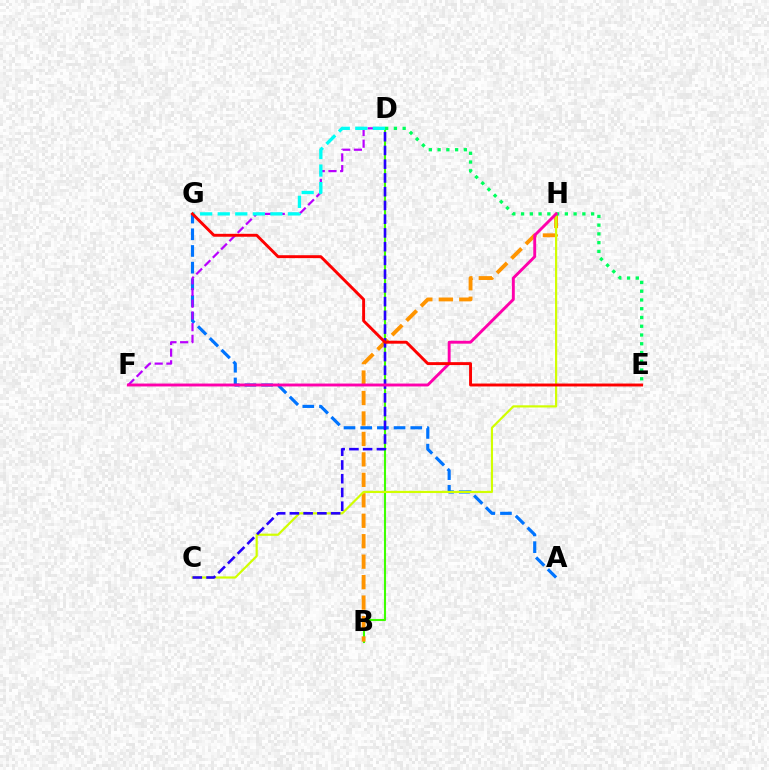{('A', 'G'): [{'color': '#0074ff', 'line_style': 'dashed', 'thickness': 2.27}], ('D', 'F'): [{'color': '#b900ff', 'line_style': 'dashed', 'thickness': 1.59}], ('B', 'D'): [{'color': '#3dff00', 'line_style': 'solid', 'thickness': 1.51}], ('D', 'G'): [{'color': '#00fff6', 'line_style': 'dashed', 'thickness': 2.38}], ('B', 'H'): [{'color': '#ff9400', 'line_style': 'dashed', 'thickness': 2.78}], ('C', 'H'): [{'color': '#d1ff00', 'line_style': 'solid', 'thickness': 1.57}], ('C', 'D'): [{'color': '#2500ff', 'line_style': 'dashed', 'thickness': 1.87}], ('D', 'E'): [{'color': '#00ff5c', 'line_style': 'dotted', 'thickness': 2.38}], ('F', 'H'): [{'color': '#ff00ac', 'line_style': 'solid', 'thickness': 2.09}], ('E', 'G'): [{'color': '#ff0000', 'line_style': 'solid', 'thickness': 2.1}]}